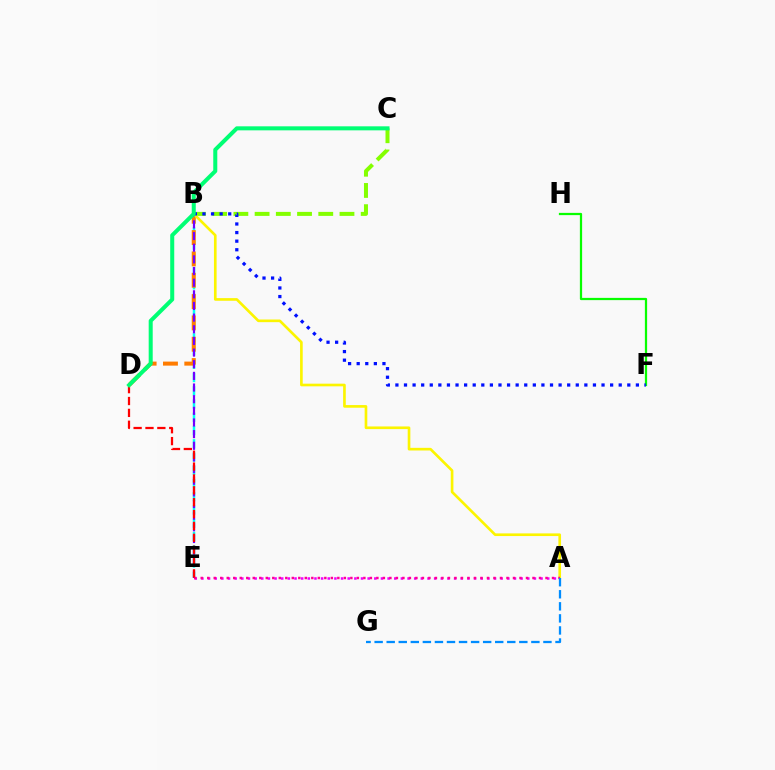{('B', 'C'): [{'color': '#84ff00', 'line_style': 'dashed', 'thickness': 2.88}], ('F', 'H'): [{'color': '#08ff00', 'line_style': 'solid', 'thickness': 1.61}], ('B', 'E'): [{'color': '#00fff6', 'line_style': 'dashed', 'thickness': 1.8}, {'color': '#7200ff', 'line_style': 'dashed', 'thickness': 1.58}], ('B', 'D'): [{'color': '#ff7c00', 'line_style': 'dashed', 'thickness': 2.9}], ('A', 'E'): [{'color': '#ee00ff', 'line_style': 'dotted', 'thickness': 1.81}, {'color': '#ff0094', 'line_style': 'dotted', 'thickness': 1.77}], ('A', 'B'): [{'color': '#fcf500', 'line_style': 'solid', 'thickness': 1.91}], ('B', 'F'): [{'color': '#0010ff', 'line_style': 'dotted', 'thickness': 2.33}], ('D', 'E'): [{'color': '#ff0000', 'line_style': 'dashed', 'thickness': 1.61}], ('A', 'G'): [{'color': '#008cff', 'line_style': 'dashed', 'thickness': 1.64}], ('C', 'D'): [{'color': '#00ff74', 'line_style': 'solid', 'thickness': 2.9}]}